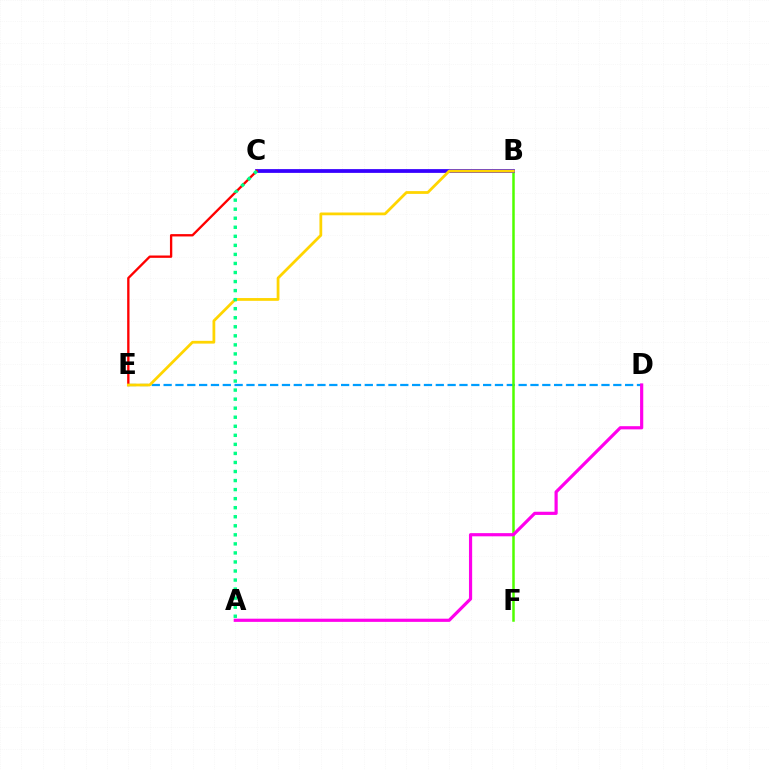{('D', 'E'): [{'color': '#009eff', 'line_style': 'dashed', 'thickness': 1.61}], ('B', 'F'): [{'color': '#4fff00', 'line_style': 'solid', 'thickness': 1.81}], ('B', 'C'): [{'color': '#3700ff', 'line_style': 'solid', 'thickness': 2.71}], ('C', 'E'): [{'color': '#ff0000', 'line_style': 'solid', 'thickness': 1.68}], ('A', 'D'): [{'color': '#ff00ed', 'line_style': 'solid', 'thickness': 2.29}], ('B', 'E'): [{'color': '#ffd500', 'line_style': 'solid', 'thickness': 2.0}], ('A', 'C'): [{'color': '#00ff86', 'line_style': 'dotted', 'thickness': 2.46}]}